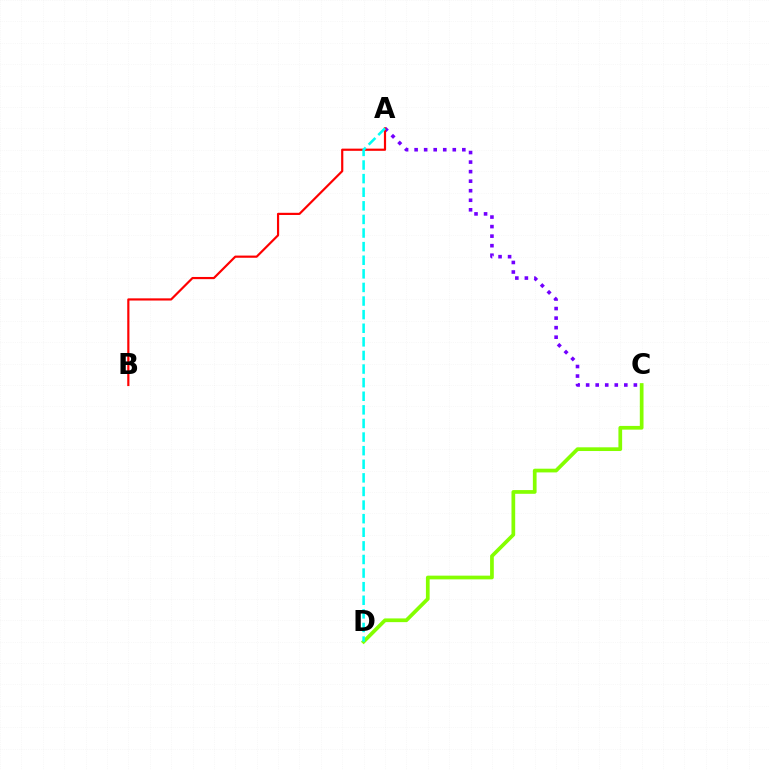{('A', 'C'): [{'color': '#7200ff', 'line_style': 'dotted', 'thickness': 2.59}], ('A', 'B'): [{'color': '#ff0000', 'line_style': 'solid', 'thickness': 1.57}], ('C', 'D'): [{'color': '#84ff00', 'line_style': 'solid', 'thickness': 2.68}], ('A', 'D'): [{'color': '#00fff6', 'line_style': 'dashed', 'thickness': 1.85}]}